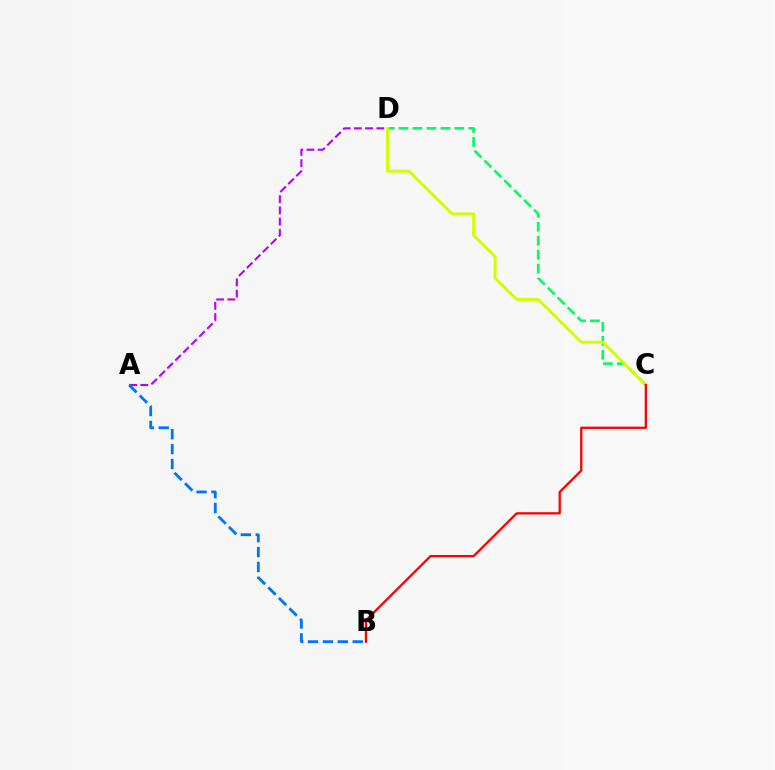{('A', 'D'): [{'color': '#b900ff', 'line_style': 'dashed', 'thickness': 1.53}], ('A', 'B'): [{'color': '#0074ff', 'line_style': 'dashed', 'thickness': 2.02}], ('C', 'D'): [{'color': '#00ff5c', 'line_style': 'dashed', 'thickness': 1.9}, {'color': '#d1ff00', 'line_style': 'solid', 'thickness': 2.08}], ('B', 'C'): [{'color': '#ff0000', 'line_style': 'solid', 'thickness': 1.64}]}